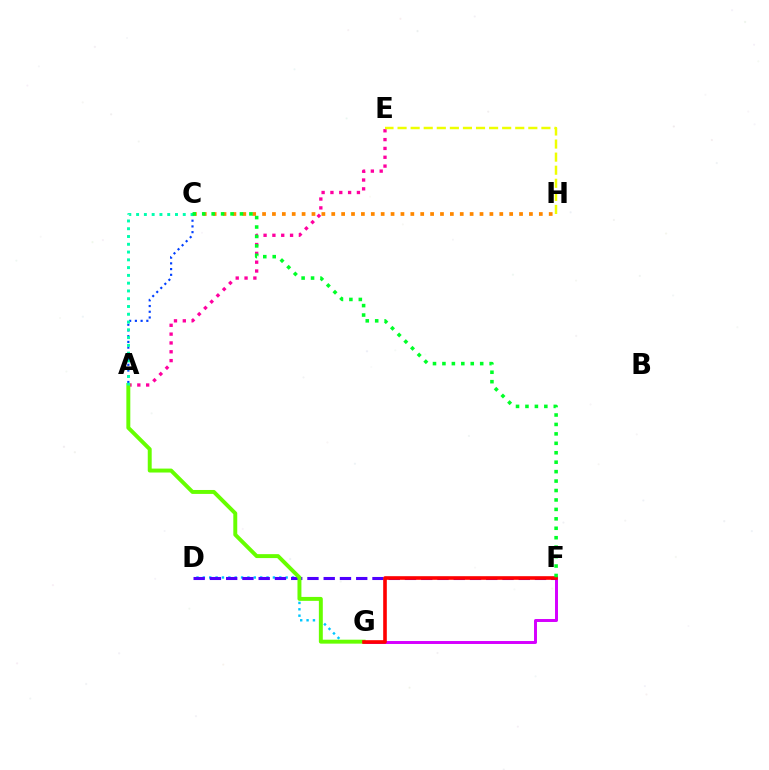{('D', 'G'): [{'color': '#00c7ff', 'line_style': 'dotted', 'thickness': 1.73}], ('F', 'G'): [{'color': '#d600ff', 'line_style': 'solid', 'thickness': 2.13}, {'color': '#ff0000', 'line_style': 'solid', 'thickness': 2.6}], ('D', 'F'): [{'color': '#4f00ff', 'line_style': 'dashed', 'thickness': 2.21}], ('C', 'H'): [{'color': '#ff8800', 'line_style': 'dotted', 'thickness': 2.69}], ('A', 'E'): [{'color': '#ff00a0', 'line_style': 'dotted', 'thickness': 2.4}], ('A', 'G'): [{'color': '#66ff00', 'line_style': 'solid', 'thickness': 2.83}], ('A', 'C'): [{'color': '#003fff', 'line_style': 'dotted', 'thickness': 1.56}, {'color': '#00ffaf', 'line_style': 'dotted', 'thickness': 2.11}], ('E', 'H'): [{'color': '#eeff00', 'line_style': 'dashed', 'thickness': 1.78}], ('C', 'F'): [{'color': '#00ff27', 'line_style': 'dotted', 'thickness': 2.56}]}